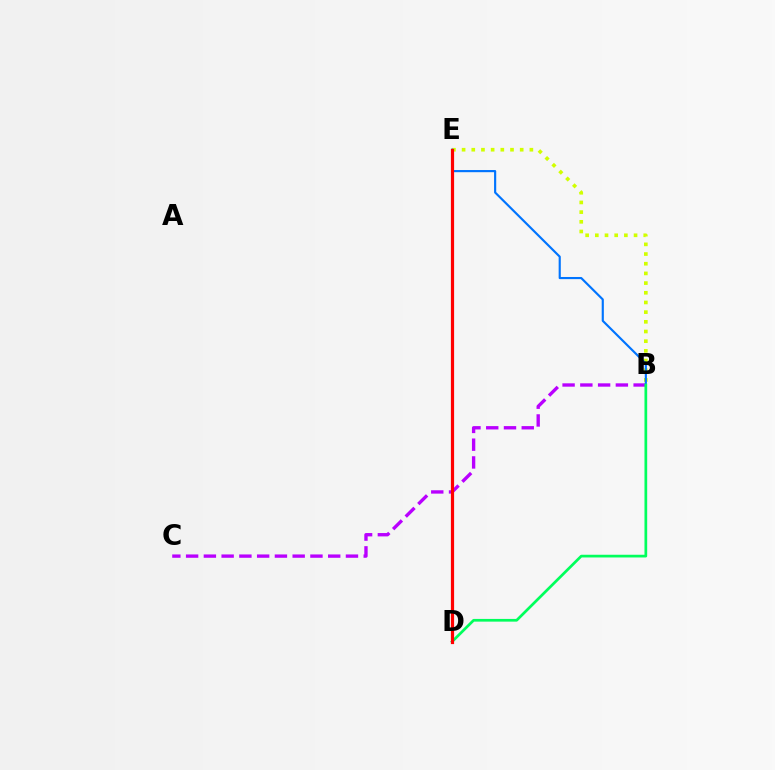{('B', 'E'): [{'color': '#d1ff00', 'line_style': 'dotted', 'thickness': 2.63}, {'color': '#0074ff', 'line_style': 'solid', 'thickness': 1.55}], ('B', 'C'): [{'color': '#b900ff', 'line_style': 'dashed', 'thickness': 2.41}], ('B', 'D'): [{'color': '#00ff5c', 'line_style': 'solid', 'thickness': 1.95}], ('D', 'E'): [{'color': '#ff0000', 'line_style': 'solid', 'thickness': 2.3}]}